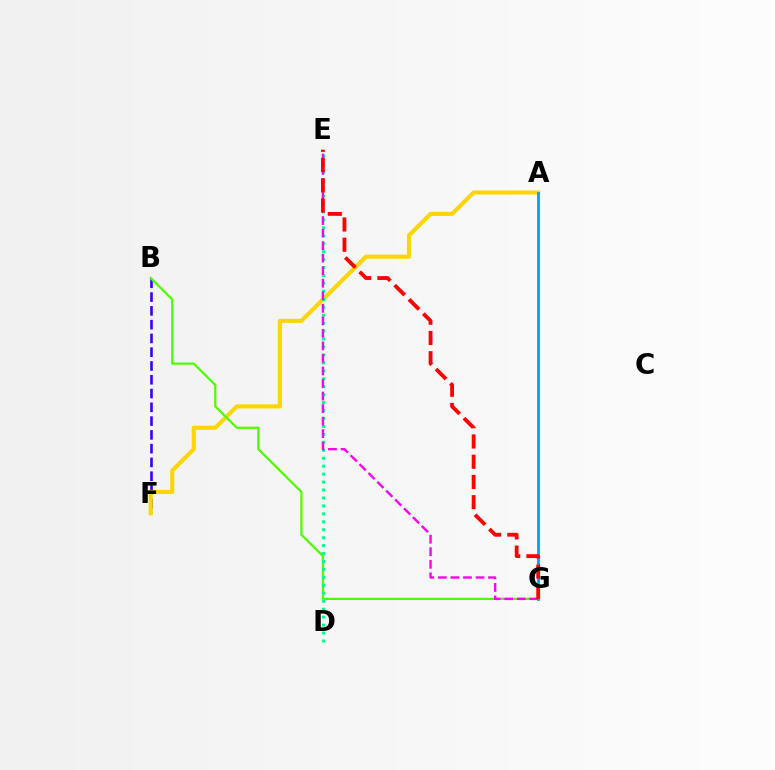{('B', 'F'): [{'color': '#3700ff', 'line_style': 'dashed', 'thickness': 1.87}], ('A', 'F'): [{'color': '#ffd500', 'line_style': 'solid', 'thickness': 2.95}], ('B', 'G'): [{'color': '#4fff00', 'line_style': 'solid', 'thickness': 1.62}], ('D', 'E'): [{'color': '#00ff86', 'line_style': 'dotted', 'thickness': 2.16}], ('E', 'G'): [{'color': '#ff00ed', 'line_style': 'dashed', 'thickness': 1.7}, {'color': '#ff0000', 'line_style': 'dashed', 'thickness': 2.75}], ('A', 'G'): [{'color': '#009eff', 'line_style': 'solid', 'thickness': 2.0}]}